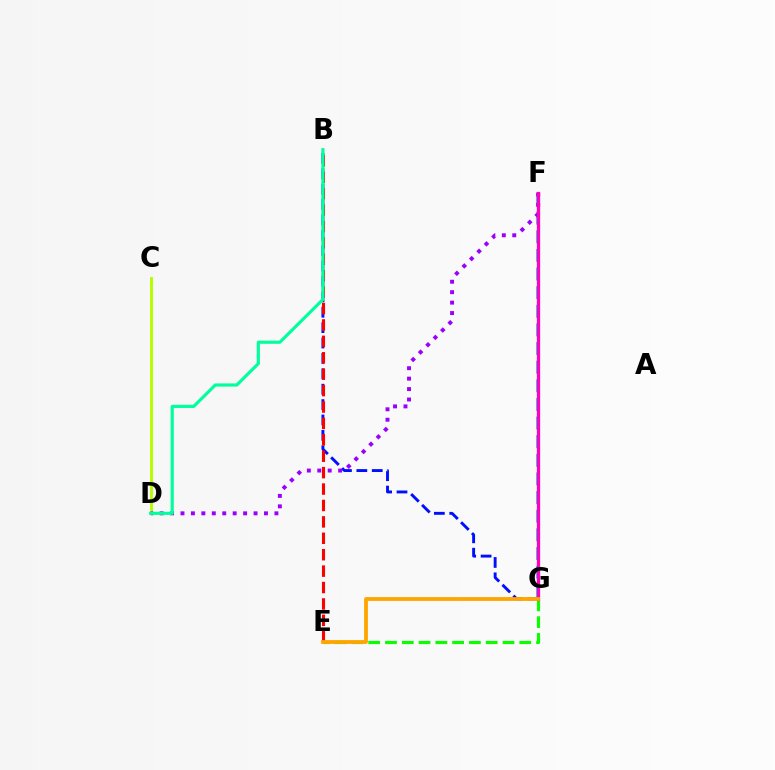{('F', 'G'): [{'color': '#00b5ff', 'line_style': 'dashed', 'thickness': 2.53}, {'color': '#ff00bd', 'line_style': 'solid', 'thickness': 2.36}], ('C', 'D'): [{'color': '#b3ff00', 'line_style': 'solid', 'thickness': 2.11}], ('B', 'G'): [{'color': '#0010ff', 'line_style': 'dashed', 'thickness': 2.09}], ('D', 'F'): [{'color': '#9b00ff', 'line_style': 'dotted', 'thickness': 2.84}], ('E', 'G'): [{'color': '#08ff00', 'line_style': 'dashed', 'thickness': 2.28}, {'color': '#ffa500', 'line_style': 'solid', 'thickness': 2.73}], ('B', 'E'): [{'color': '#ff0000', 'line_style': 'dashed', 'thickness': 2.23}], ('B', 'D'): [{'color': '#00ff9d', 'line_style': 'solid', 'thickness': 2.27}]}